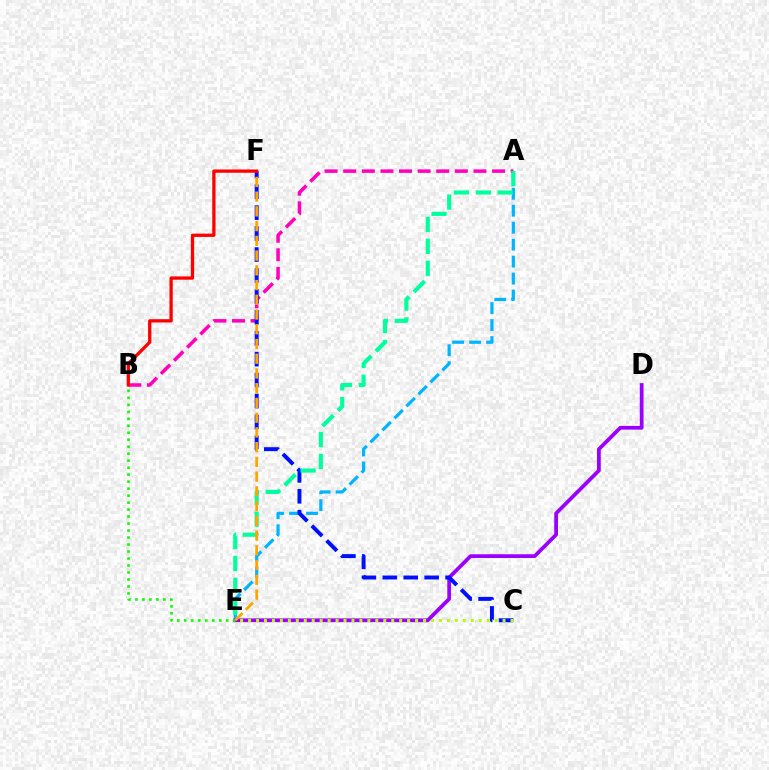{('A', 'E'): [{'color': '#00b5ff', 'line_style': 'dashed', 'thickness': 2.31}, {'color': '#00ff9d', 'line_style': 'dashed', 'thickness': 2.97}], ('A', 'B'): [{'color': '#ff00bd', 'line_style': 'dashed', 'thickness': 2.53}], ('D', 'E'): [{'color': '#9b00ff', 'line_style': 'solid', 'thickness': 2.7}], ('C', 'F'): [{'color': '#0010ff', 'line_style': 'dashed', 'thickness': 2.84}], ('C', 'E'): [{'color': '#b3ff00', 'line_style': 'dotted', 'thickness': 2.16}], ('B', 'E'): [{'color': '#08ff00', 'line_style': 'dotted', 'thickness': 1.9}], ('E', 'F'): [{'color': '#ffa500', 'line_style': 'dashed', 'thickness': 2.0}], ('B', 'F'): [{'color': '#ff0000', 'line_style': 'solid', 'thickness': 2.37}]}